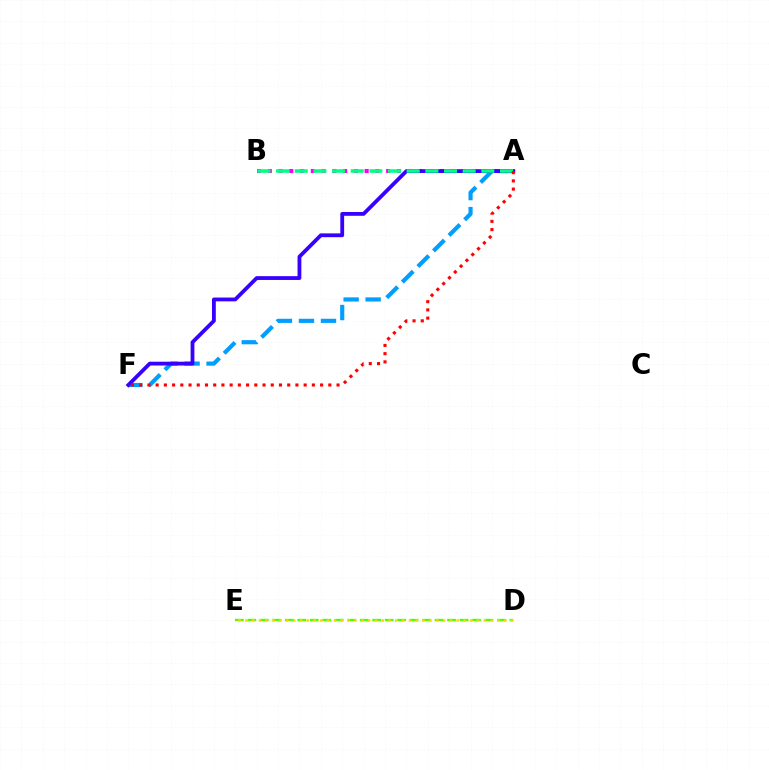{('A', 'F'): [{'color': '#009eff', 'line_style': 'dashed', 'thickness': 2.99}, {'color': '#3700ff', 'line_style': 'solid', 'thickness': 2.74}, {'color': '#ff0000', 'line_style': 'dotted', 'thickness': 2.23}], ('A', 'B'): [{'color': '#ff00ed', 'line_style': 'dotted', 'thickness': 2.92}, {'color': '#00ff86', 'line_style': 'dashed', 'thickness': 2.53}], ('D', 'E'): [{'color': '#4fff00', 'line_style': 'dashed', 'thickness': 1.7}, {'color': '#ffd500', 'line_style': 'dotted', 'thickness': 1.85}]}